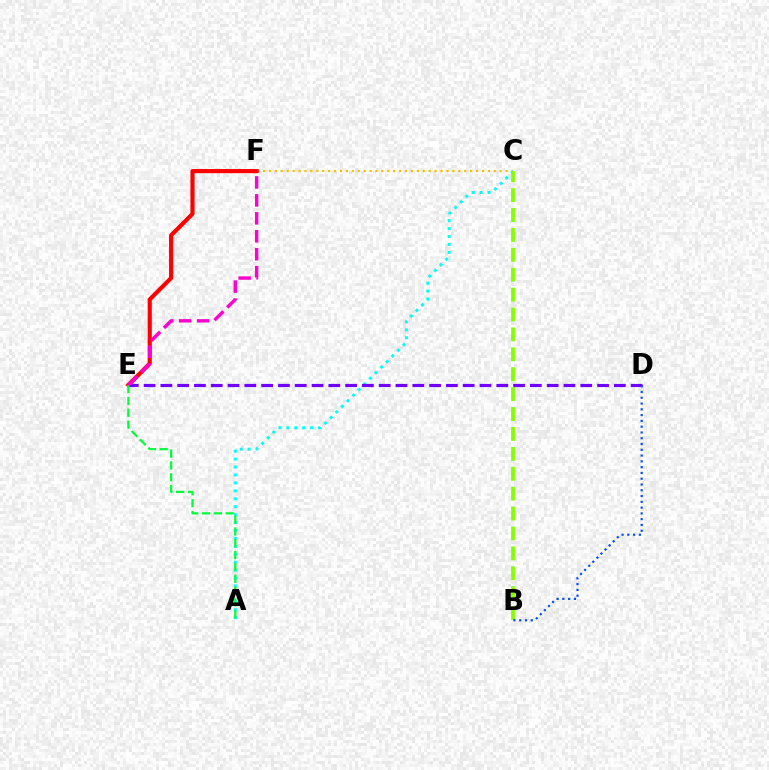{('C', 'F'): [{'color': '#ffbd00', 'line_style': 'dotted', 'thickness': 1.61}], ('E', 'F'): [{'color': '#ff0000', 'line_style': 'solid', 'thickness': 2.98}, {'color': '#ff00cf', 'line_style': 'dashed', 'thickness': 2.44}], ('A', 'C'): [{'color': '#00fff6', 'line_style': 'dotted', 'thickness': 2.15}], ('B', 'C'): [{'color': '#84ff00', 'line_style': 'dashed', 'thickness': 2.7}], ('D', 'E'): [{'color': '#7200ff', 'line_style': 'dashed', 'thickness': 2.28}], ('A', 'E'): [{'color': '#00ff39', 'line_style': 'dashed', 'thickness': 1.61}], ('B', 'D'): [{'color': '#004bff', 'line_style': 'dotted', 'thickness': 1.57}]}